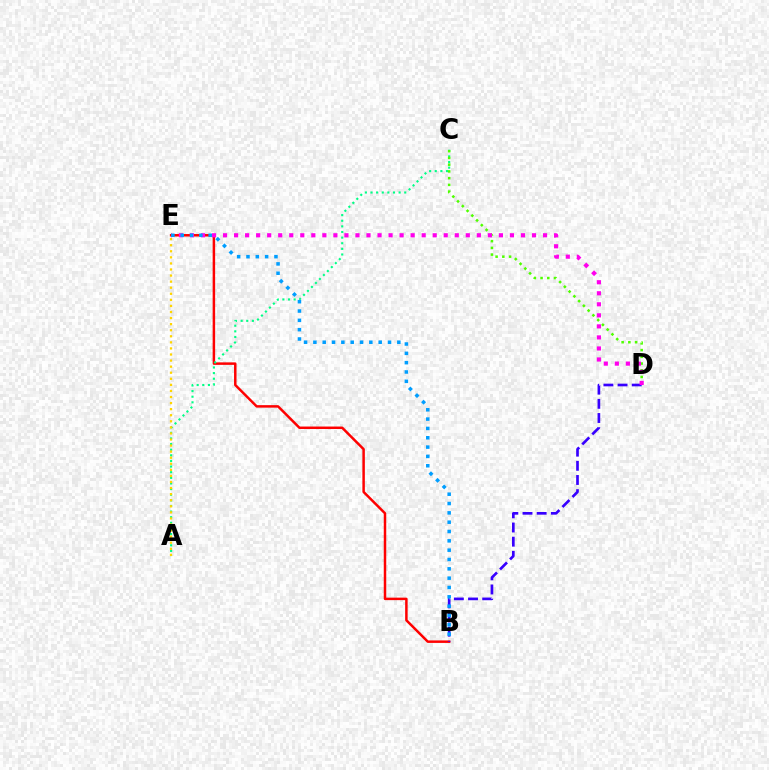{('B', 'E'): [{'color': '#ff0000', 'line_style': 'solid', 'thickness': 1.79}, {'color': '#009eff', 'line_style': 'dotted', 'thickness': 2.53}], ('B', 'D'): [{'color': '#3700ff', 'line_style': 'dashed', 'thickness': 1.92}], ('A', 'C'): [{'color': '#00ff86', 'line_style': 'dotted', 'thickness': 1.53}], ('A', 'E'): [{'color': '#ffd500', 'line_style': 'dotted', 'thickness': 1.65}], ('C', 'D'): [{'color': '#4fff00', 'line_style': 'dotted', 'thickness': 1.83}], ('D', 'E'): [{'color': '#ff00ed', 'line_style': 'dotted', 'thickness': 3.0}]}